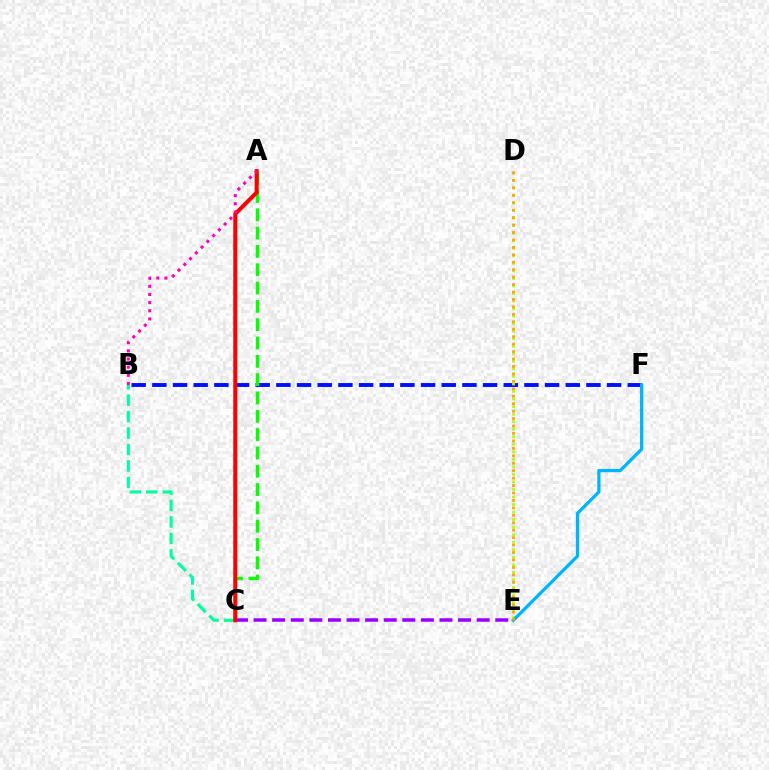{('B', 'F'): [{'color': '#0010ff', 'line_style': 'dashed', 'thickness': 2.81}], ('C', 'E'): [{'color': '#9b00ff', 'line_style': 'dashed', 'thickness': 2.53}], ('D', 'E'): [{'color': '#b3ff00', 'line_style': 'dotted', 'thickness': 2.05}, {'color': '#ffa500', 'line_style': 'dotted', 'thickness': 2.02}], ('A', 'C'): [{'color': '#08ff00', 'line_style': 'dashed', 'thickness': 2.49}, {'color': '#ff0000', 'line_style': 'solid', 'thickness': 2.89}], ('B', 'C'): [{'color': '#00ff9d', 'line_style': 'dashed', 'thickness': 2.24}], ('E', 'F'): [{'color': '#00b5ff', 'line_style': 'solid', 'thickness': 2.35}], ('A', 'B'): [{'color': '#ff00bd', 'line_style': 'dotted', 'thickness': 2.22}]}